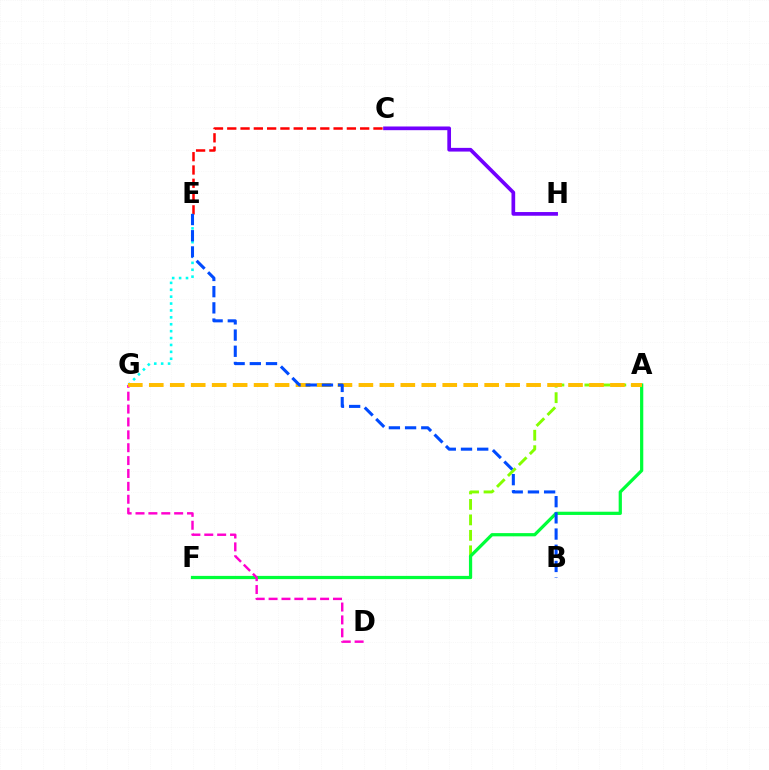{('A', 'F'): [{'color': '#84ff00', 'line_style': 'dashed', 'thickness': 2.1}, {'color': '#00ff39', 'line_style': 'solid', 'thickness': 2.32}], ('C', 'H'): [{'color': '#7200ff', 'line_style': 'solid', 'thickness': 2.66}], ('D', 'G'): [{'color': '#ff00cf', 'line_style': 'dashed', 'thickness': 1.75}], ('C', 'E'): [{'color': '#ff0000', 'line_style': 'dashed', 'thickness': 1.81}], ('E', 'G'): [{'color': '#00fff6', 'line_style': 'dotted', 'thickness': 1.87}], ('A', 'G'): [{'color': '#ffbd00', 'line_style': 'dashed', 'thickness': 2.85}], ('B', 'E'): [{'color': '#004bff', 'line_style': 'dashed', 'thickness': 2.2}]}